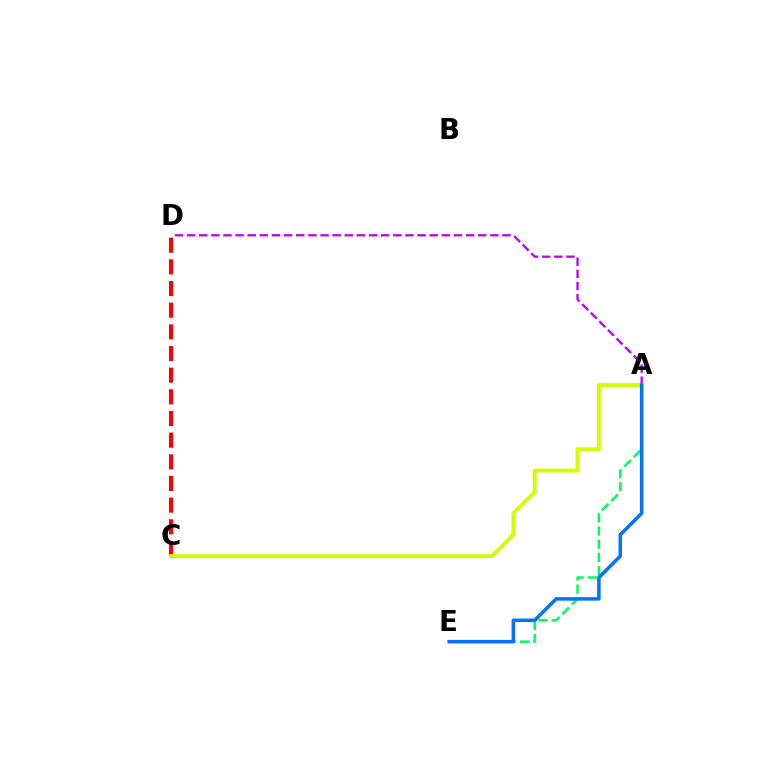{('A', 'D'): [{'color': '#b900ff', 'line_style': 'dashed', 'thickness': 1.65}], ('C', 'D'): [{'color': '#ff0000', 'line_style': 'dashed', 'thickness': 2.94}], ('A', 'E'): [{'color': '#00ff5c', 'line_style': 'dashed', 'thickness': 1.8}, {'color': '#0074ff', 'line_style': 'solid', 'thickness': 2.53}], ('A', 'C'): [{'color': '#d1ff00', 'line_style': 'solid', 'thickness': 2.78}]}